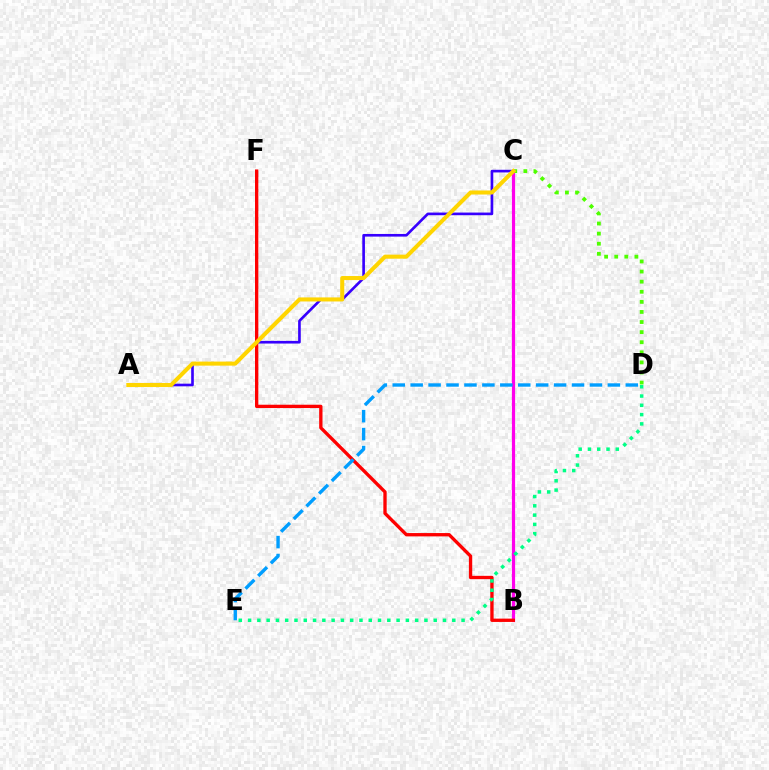{('A', 'C'): [{'color': '#3700ff', 'line_style': 'solid', 'thickness': 1.91}, {'color': '#ffd500', 'line_style': 'solid', 'thickness': 2.92}], ('B', 'C'): [{'color': '#ff00ed', 'line_style': 'solid', 'thickness': 2.3}], ('C', 'D'): [{'color': '#4fff00', 'line_style': 'dotted', 'thickness': 2.74}], ('B', 'F'): [{'color': '#ff0000', 'line_style': 'solid', 'thickness': 2.4}], ('D', 'E'): [{'color': '#00ff86', 'line_style': 'dotted', 'thickness': 2.52}, {'color': '#009eff', 'line_style': 'dashed', 'thickness': 2.44}]}